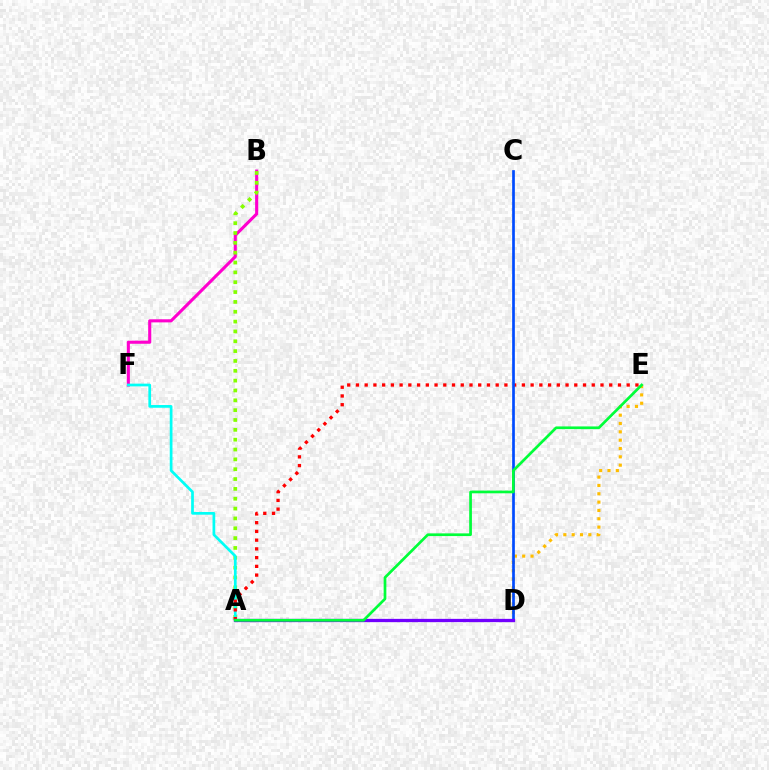{('B', 'F'): [{'color': '#ff00cf', 'line_style': 'solid', 'thickness': 2.22}], ('A', 'B'): [{'color': '#84ff00', 'line_style': 'dotted', 'thickness': 2.67}], ('A', 'F'): [{'color': '#00fff6', 'line_style': 'solid', 'thickness': 1.96}], ('D', 'E'): [{'color': '#ffbd00', 'line_style': 'dotted', 'thickness': 2.26}], ('A', 'E'): [{'color': '#ff0000', 'line_style': 'dotted', 'thickness': 2.37}, {'color': '#00ff39', 'line_style': 'solid', 'thickness': 1.95}], ('C', 'D'): [{'color': '#004bff', 'line_style': 'solid', 'thickness': 1.94}], ('A', 'D'): [{'color': '#7200ff', 'line_style': 'solid', 'thickness': 2.36}]}